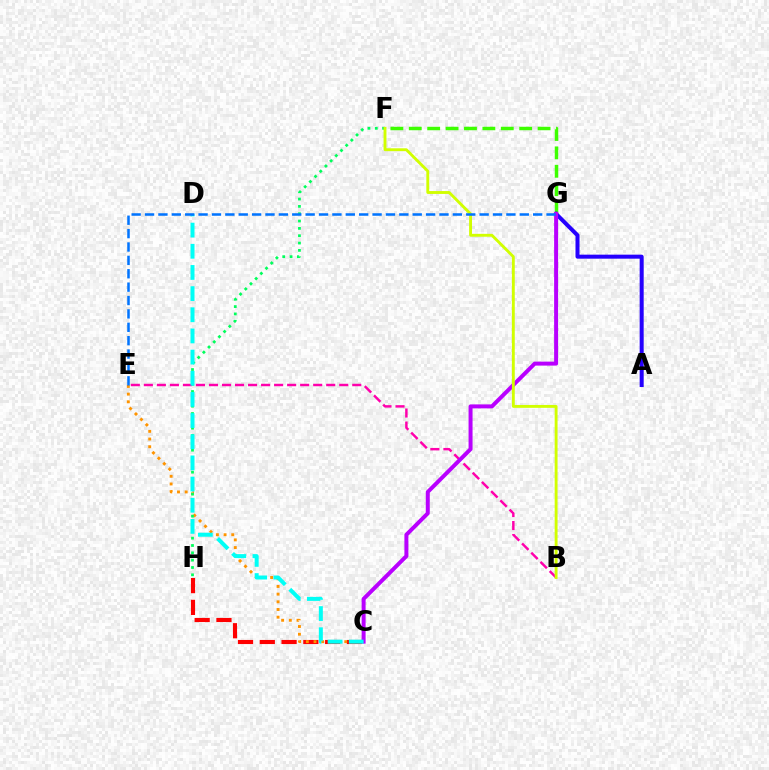{('F', 'G'): [{'color': '#3dff00', 'line_style': 'dashed', 'thickness': 2.5}], ('A', 'G'): [{'color': '#2500ff', 'line_style': 'solid', 'thickness': 2.89}], ('C', 'H'): [{'color': '#ff0000', 'line_style': 'dashed', 'thickness': 2.96}], ('C', 'E'): [{'color': '#ff9400', 'line_style': 'dotted', 'thickness': 2.09}], ('F', 'H'): [{'color': '#00ff5c', 'line_style': 'dotted', 'thickness': 1.99}], ('B', 'E'): [{'color': '#ff00ac', 'line_style': 'dashed', 'thickness': 1.77}], ('C', 'G'): [{'color': '#b900ff', 'line_style': 'solid', 'thickness': 2.87}], ('C', 'D'): [{'color': '#00fff6', 'line_style': 'dashed', 'thickness': 2.87}], ('B', 'F'): [{'color': '#d1ff00', 'line_style': 'solid', 'thickness': 2.07}], ('E', 'G'): [{'color': '#0074ff', 'line_style': 'dashed', 'thickness': 1.82}]}